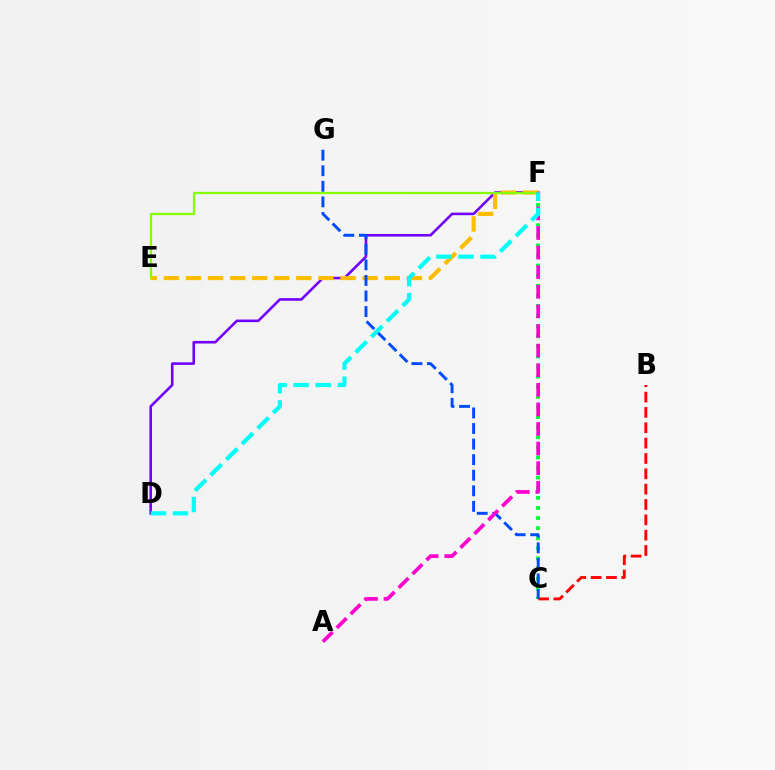{('D', 'F'): [{'color': '#7200ff', 'line_style': 'solid', 'thickness': 1.86}, {'color': '#00fff6', 'line_style': 'dashed', 'thickness': 3.0}], ('C', 'F'): [{'color': '#00ff39', 'line_style': 'dotted', 'thickness': 2.74}], ('E', 'F'): [{'color': '#ffbd00', 'line_style': 'dashed', 'thickness': 3.0}, {'color': '#84ff00', 'line_style': 'solid', 'thickness': 1.64}], ('B', 'C'): [{'color': '#ff0000', 'line_style': 'dashed', 'thickness': 2.08}], ('C', 'G'): [{'color': '#004bff', 'line_style': 'dashed', 'thickness': 2.12}], ('A', 'F'): [{'color': '#ff00cf', 'line_style': 'dashed', 'thickness': 2.66}]}